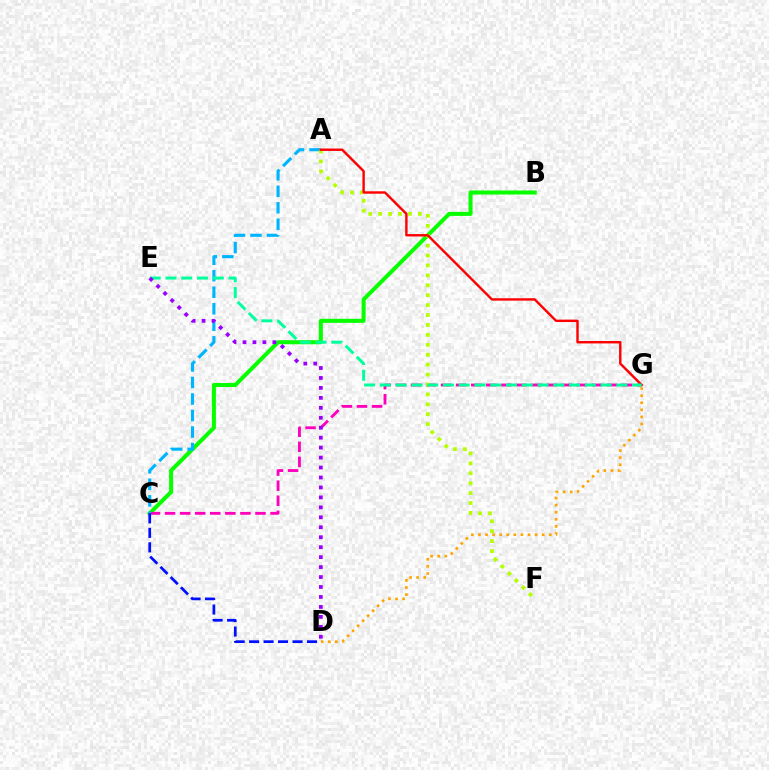{('B', 'C'): [{'color': '#08ff00', 'line_style': 'solid', 'thickness': 2.91}], ('C', 'G'): [{'color': '#ff00bd', 'line_style': 'dashed', 'thickness': 2.05}], ('A', 'C'): [{'color': '#00b5ff', 'line_style': 'dashed', 'thickness': 2.24}], ('A', 'F'): [{'color': '#b3ff00', 'line_style': 'dotted', 'thickness': 2.69}], ('A', 'G'): [{'color': '#ff0000', 'line_style': 'solid', 'thickness': 1.74}], ('C', 'D'): [{'color': '#0010ff', 'line_style': 'dashed', 'thickness': 1.97}], ('E', 'G'): [{'color': '#00ff9d', 'line_style': 'dashed', 'thickness': 2.14}], ('D', 'E'): [{'color': '#9b00ff', 'line_style': 'dotted', 'thickness': 2.7}], ('D', 'G'): [{'color': '#ffa500', 'line_style': 'dotted', 'thickness': 1.92}]}